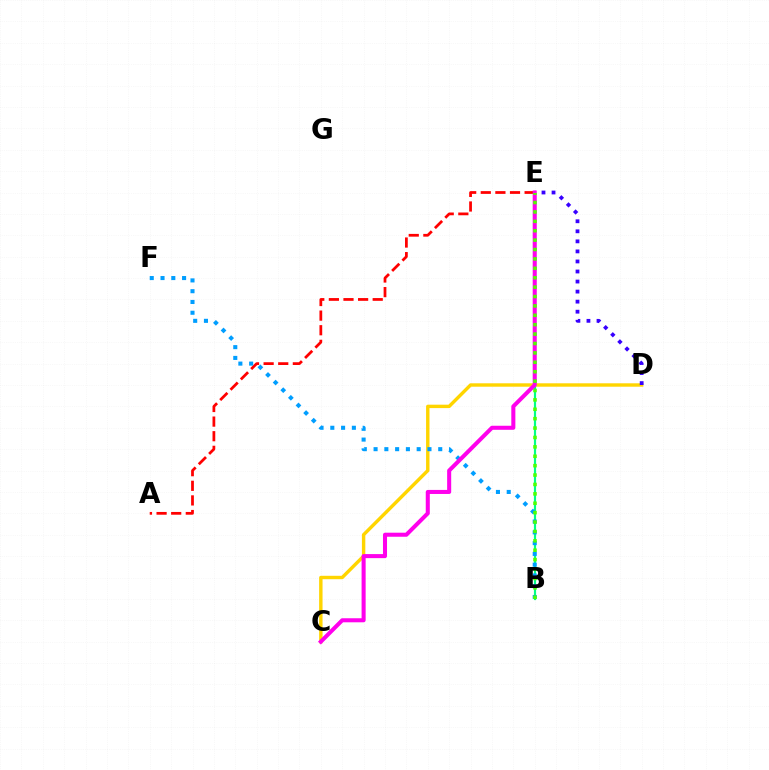{('A', 'E'): [{'color': '#ff0000', 'line_style': 'dashed', 'thickness': 1.98}], ('C', 'D'): [{'color': '#ffd500', 'line_style': 'solid', 'thickness': 2.46}], ('B', 'E'): [{'color': '#00ff86', 'line_style': 'solid', 'thickness': 1.57}, {'color': '#4fff00', 'line_style': 'dotted', 'thickness': 2.55}], ('B', 'F'): [{'color': '#009eff', 'line_style': 'dotted', 'thickness': 2.93}], ('D', 'E'): [{'color': '#3700ff', 'line_style': 'dotted', 'thickness': 2.73}], ('C', 'E'): [{'color': '#ff00ed', 'line_style': 'solid', 'thickness': 2.91}]}